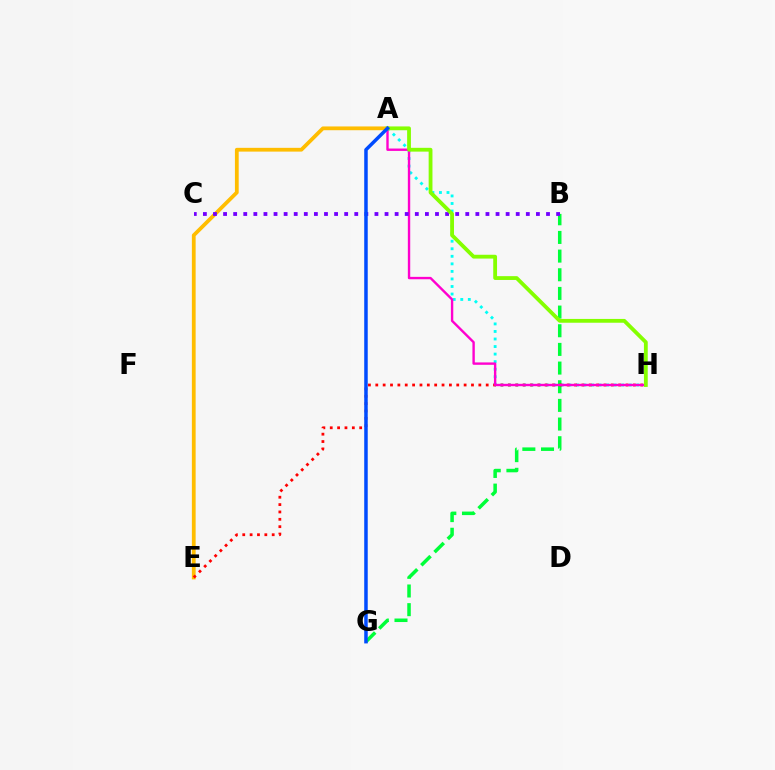{('B', 'G'): [{'color': '#00ff39', 'line_style': 'dashed', 'thickness': 2.54}], ('A', 'H'): [{'color': '#00fff6', 'line_style': 'dotted', 'thickness': 2.05}, {'color': '#ff00cf', 'line_style': 'solid', 'thickness': 1.72}, {'color': '#84ff00', 'line_style': 'solid', 'thickness': 2.74}], ('A', 'E'): [{'color': '#ffbd00', 'line_style': 'solid', 'thickness': 2.72}], ('E', 'H'): [{'color': '#ff0000', 'line_style': 'dotted', 'thickness': 2.0}], ('B', 'C'): [{'color': '#7200ff', 'line_style': 'dotted', 'thickness': 2.74}], ('A', 'G'): [{'color': '#004bff', 'line_style': 'solid', 'thickness': 2.52}]}